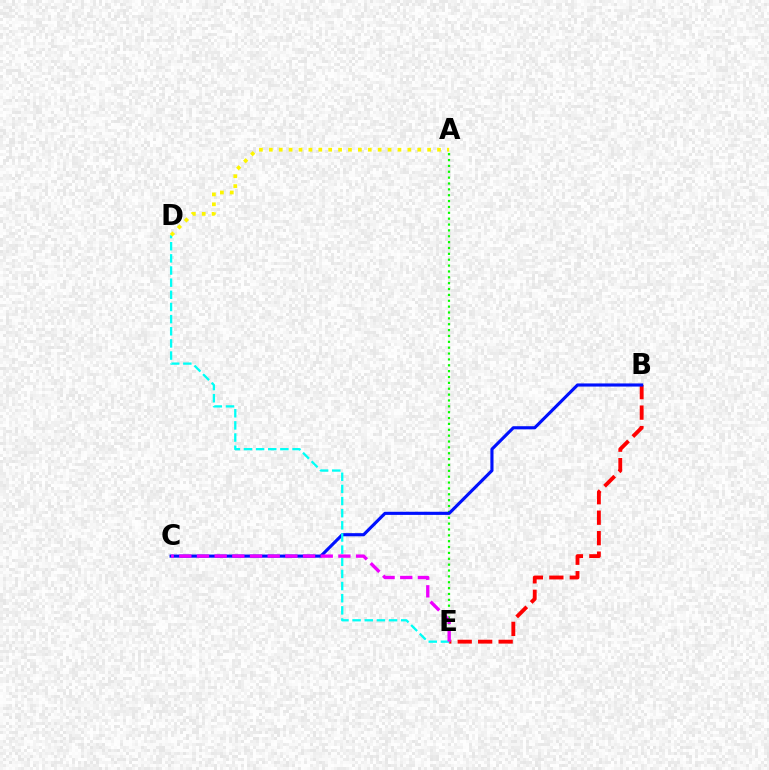{('B', 'E'): [{'color': '#ff0000', 'line_style': 'dashed', 'thickness': 2.78}], ('A', 'E'): [{'color': '#08ff00', 'line_style': 'dotted', 'thickness': 1.59}], ('B', 'C'): [{'color': '#0010ff', 'line_style': 'solid', 'thickness': 2.25}], ('D', 'E'): [{'color': '#00fff6', 'line_style': 'dashed', 'thickness': 1.65}], ('A', 'D'): [{'color': '#fcf500', 'line_style': 'dotted', 'thickness': 2.69}], ('C', 'E'): [{'color': '#ee00ff', 'line_style': 'dashed', 'thickness': 2.4}]}